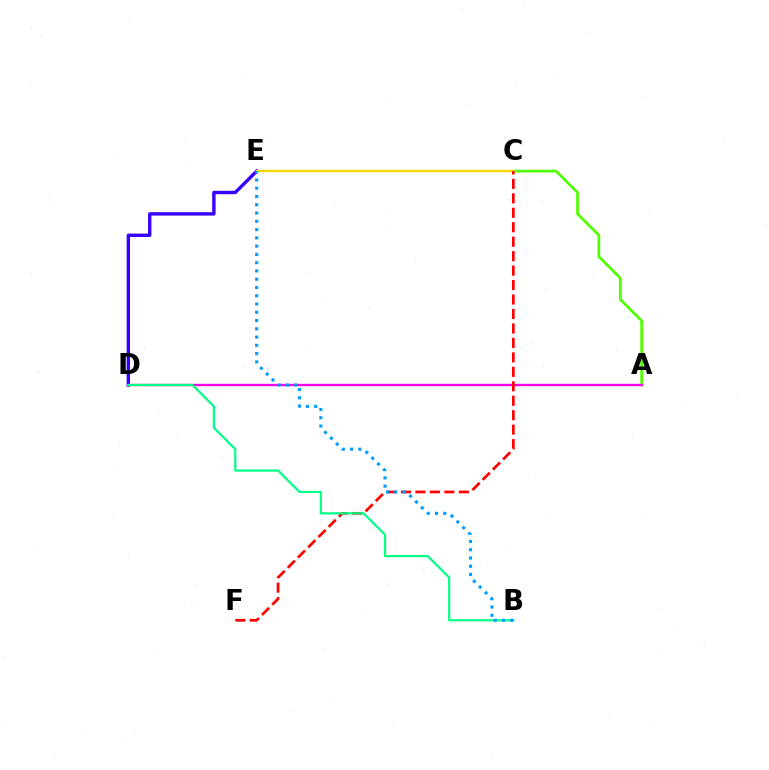{('D', 'E'): [{'color': '#3700ff', 'line_style': 'solid', 'thickness': 2.44}], ('A', 'C'): [{'color': '#4fff00', 'line_style': 'solid', 'thickness': 1.96}], ('A', 'D'): [{'color': '#ff00ed', 'line_style': 'solid', 'thickness': 1.7}], ('C', 'E'): [{'color': '#ffd500', 'line_style': 'solid', 'thickness': 1.7}], ('C', 'F'): [{'color': '#ff0000', 'line_style': 'dashed', 'thickness': 1.96}], ('B', 'D'): [{'color': '#00ff86', 'line_style': 'solid', 'thickness': 1.59}], ('B', 'E'): [{'color': '#009eff', 'line_style': 'dotted', 'thickness': 2.25}]}